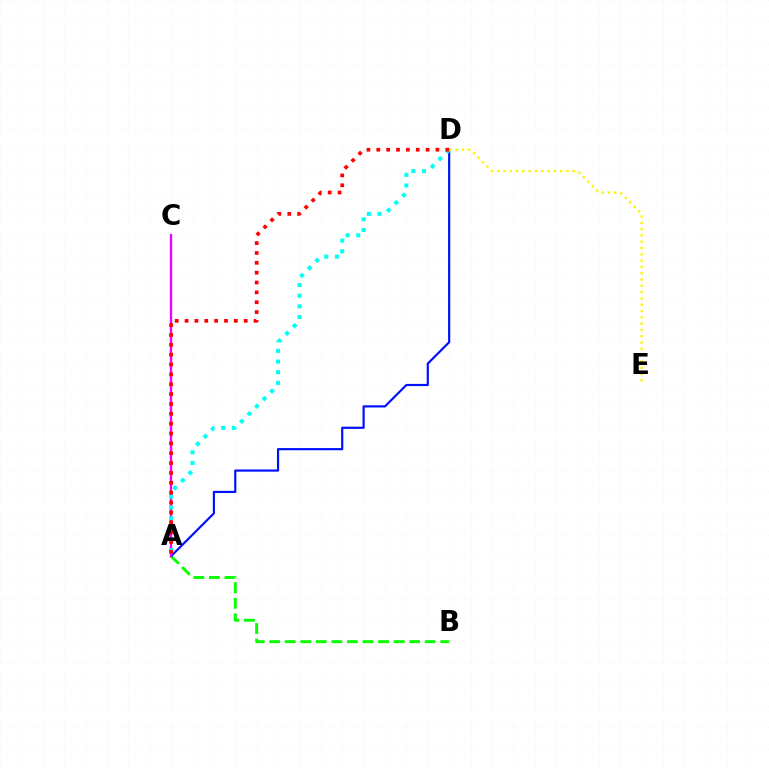{('A', 'B'): [{'color': '#08ff00', 'line_style': 'dashed', 'thickness': 2.11}], ('A', 'D'): [{'color': '#0010ff', 'line_style': 'solid', 'thickness': 1.56}, {'color': '#00fff6', 'line_style': 'dotted', 'thickness': 2.9}, {'color': '#ff0000', 'line_style': 'dotted', 'thickness': 2.68}], ('A', 'C'): [{'color': '#ee00ff', 'line_style': 'solid', 'thickness': 1.68}], ('D', 'E'): [{'color': '#fcf500', 'line_style': 'dotted', 'thickness': 1.71}]}